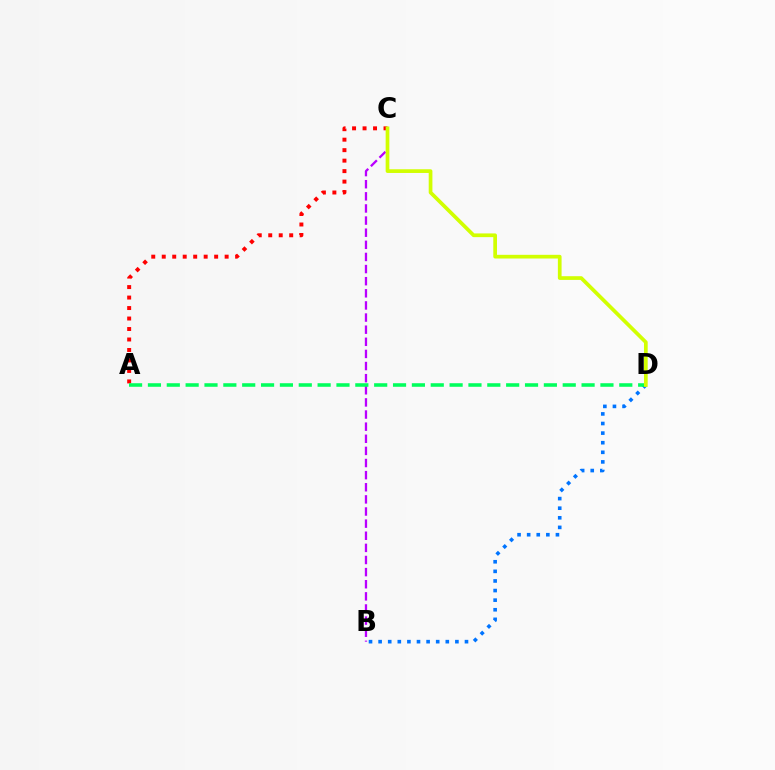{('B', 'C'): [{'color': '#b900ff', 'line_style': 'dashed', 'thickness': 1.65}], ('A', 'C'): [{'color': '#ff0000', 'line_style': 'dotted', 'thickness': 2.85}], ('B', 'D'): [{'color': '#0074ff', 'line_style': 'dotted', 'thickness': 2.61}], ('A', 'D'): [{'color': '#00ff5c', 'line_style': 'dashed', 'thickness': 2.56}], ('C', 'D'): [{'color': '#d1ff00', 'line_style': 'solid', 'thickness': 2.66}]}